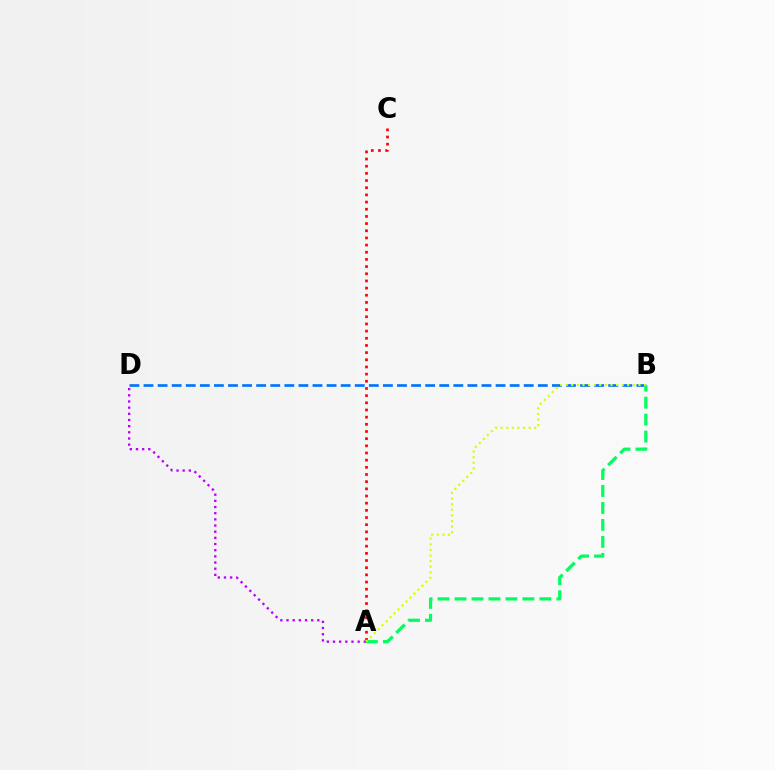{('B', 'D'): [{'color': '#0074ff', 'line_style': 'dashed', 'thickness': 1.91}], ('A', 'B'): [{'color': '#00ff5c', 'line_style': 'dashed', 'thickness': 2.31}, {'color': '#d1ff00', 'line_style': 'dotted', 'thickness': 1.52}], ('A', 'D'): [{'color': '#b900ff', 'line_style': 'dotted', 'thickness': 1.68}], ('A', 'C'): [{'color': '#ff0000', 'line_style': 'dotted', 'thickness': 1.95}]}